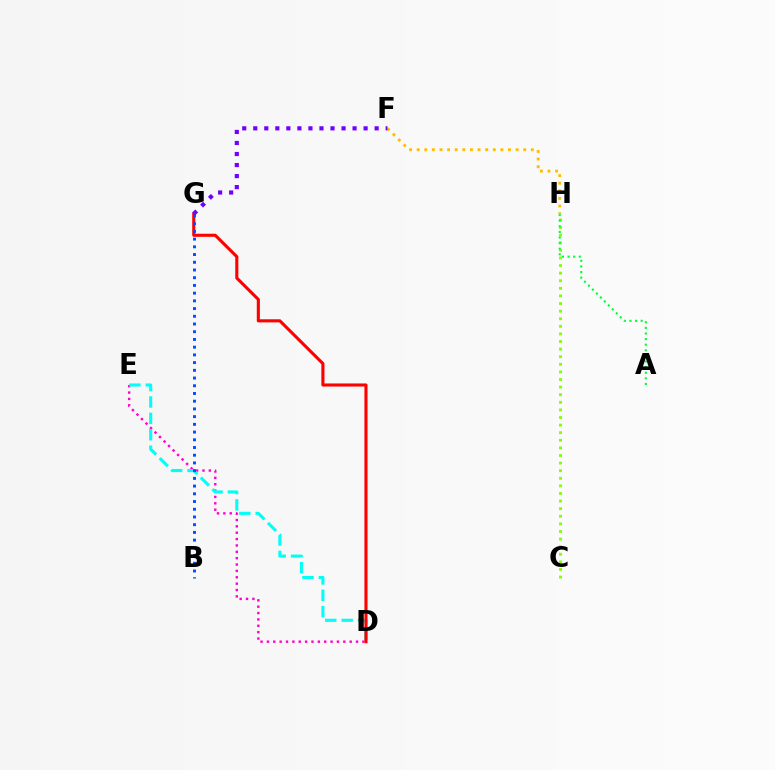{('D', 'E'): [{'color': '#ff00cf', 'line_style': 'dotted', 'thickness': 1.73}, {'color': '#00fff6', 'line_style': 'dashed', 'thickness': 2.23}], ('C', 'H'): [{'color': '#84ff00', 'line_style': 'dotted', 'thickness': 2.06}], ('F', 'H'): [{'color': '#ffbd00', 'line_style': 'dotted', 'thickness': 2.07}], ('D', 'G'): [{'color': '#ff0000', 'line_style': 'solid', 'thickness': 2.23}], ('F', 'G'): [{'color': '#7200ff', 'line_style': 'dotted', 'thickness': 3.0}], ('B', 'G'): [{'color': '#004bff', 'line_style': 'dotted', 'thickness': 2.1}], ('A', 'H'): [{'color': '#00ff39', 'line_style': 'dotted', 'thickness': 1.52}]}